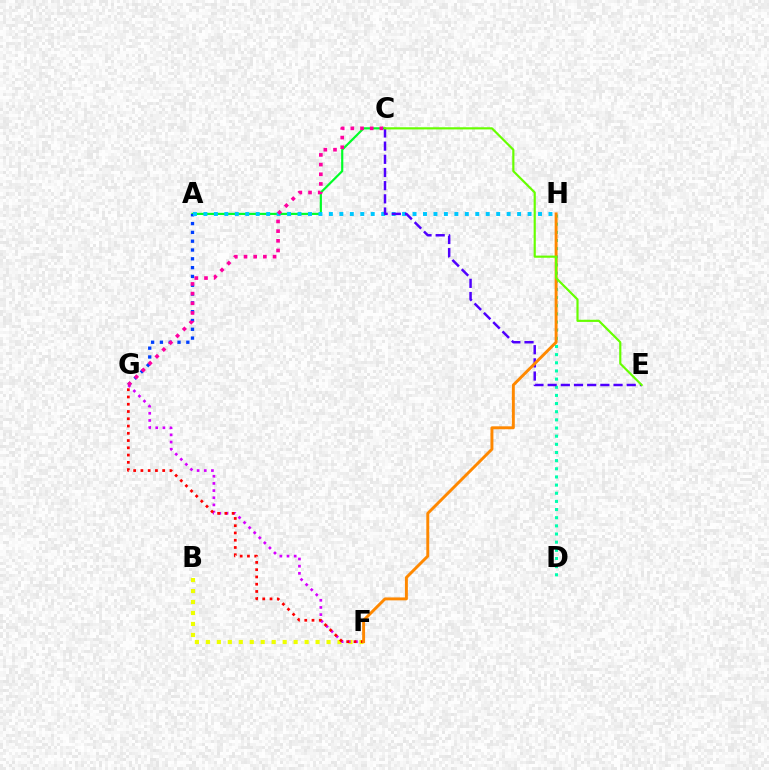{('D', 'H'): [{'color': '#00ffaf', 'line_style': 'dotted', 'thickness': 2.22}], ('B', 'F'): [{'color': '#eeff00', 'line_style': 'dotted', 'thickness': 2.98}], ('A', 'C'): [{'color': '#00ff27', 'line_style': 'solid', 'thickness': 1.56}], ('F', 'G'): [{'color': '#d600ff', 'line_style': 'dotted', 'thickness': 1.95}, {'color': '#ff0000', 'line_style': 'dotted', 'thickness': 1.97}], ('A', 'G'): [{'color': '#003fff', 'line_style': 'dotted', 'thickness': 2.39}], ('A', 'H'): [{'color': '#00c7ff', 'line_style': 'dotted', 'thickness': 2.84}], ('C', 'G'): [{'color': '#ff00a0', 'line_style': 'dotted', 'thickness': 2.63}], ('C', 'E'): [{'color': '#4f00ff', 'line_style': 'dashed', 'thickness': 1.79}, {'color': '#66ff00', 'line_style': 'solid', 'thickness': 1.56}], ('F', 'H'): [{'color': '#ff8800', 'line_style': 'solid', 'thickness': 2.11}]}